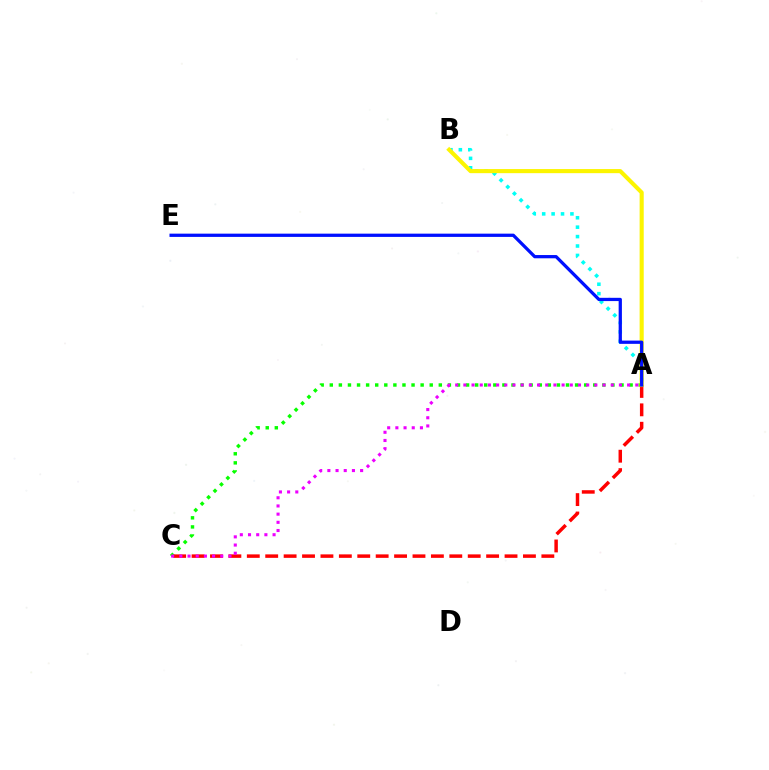{('A', 'C'): [{'color': '#08ff00', 'line_style': 'dotted', 'thickness': 2.47}, {'color': '#ff0000', 'line_style': 'dashed', 'thickness': 2.5}, {'color': '#ee00ff', 'line_style': 'dotted', 'thickness': 2.22}], ('A', 'B'): [{'color': '#00fff6', 'line_style': 'dotted', 'thickness': 2.56}, {'color': '#fcf500', 'line_style': 'solid', 'thickness': 2.95}], ('A', 'E'): [{'color': '#0010ff', 'line_style': 'solid', 'thickness': 2.34}]}